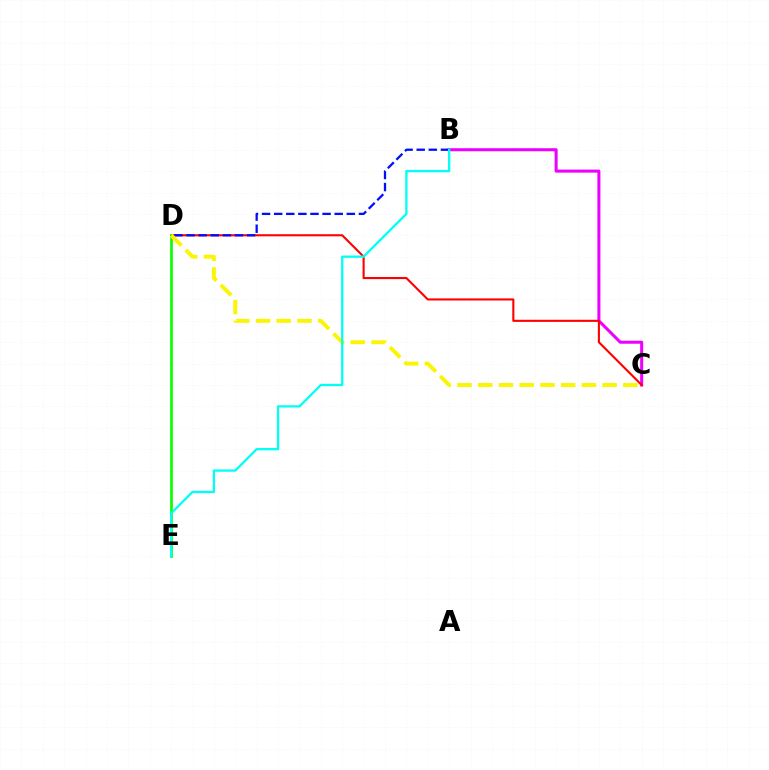{('B', 'C'): [{'color': '#ee00ff', 'line_style': 'solid', 'thickness': 2.19}], ('C', 'D'): [{'color': '#ff0000', 'line_style': 'solid', 'thickness': 1.51}, {'color': '#fcf500', 'line_style': 'dashed', 'thickness': 2.82}], ('D', 'E'): [{'color': '#08ff00', 'line_style': 'solid', 'thickness': 1.94}], ('B', 'D'): [{'color': '#0010ff', 'line_style': 'dashed', 'thickness': 1.65}], ('B', 'E'): [{'color': '#00fff6', 'line_style': 'solid', 'thickness': 1.65}]}